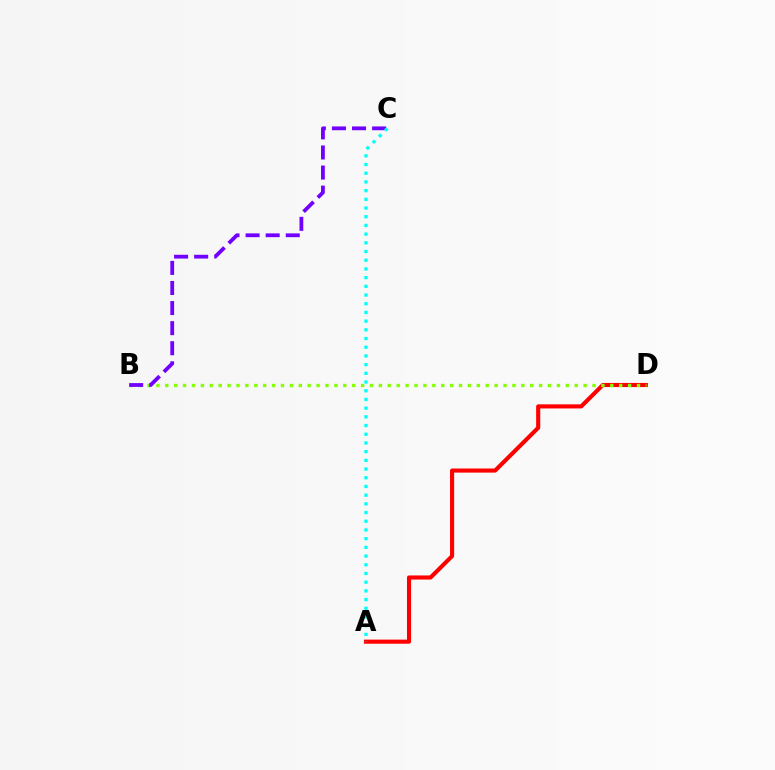{('A', 'D'): [{'color': '#ff0000', 'line_style': 'solid', 'thickness': 2.96}], ('B', 'D'): [{'color': '#84ff00', 'line_style': 'dotted', 'thickness': 2.42}], ('B', 'C'): [{'color': '#7200ff', 'line_style': 'dashed', 'thickness': 2.73}], ('A', 'C'): [{'color': '#00fff6', 'line_style': 'dotted', 'thickness': 2.36}]}